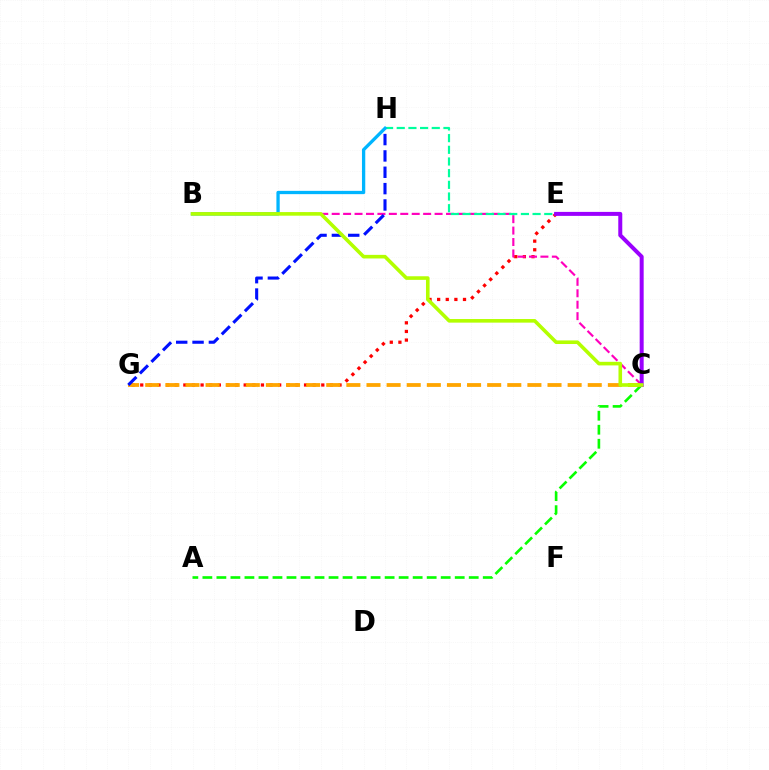{('A', 'C'): [{'color': '#08ff00', 'line_style': 'dashed', 'thickness': 1.9}], ('E', 'G'): [{'color': '#ff0000', 'line_style': 'dotted', 'thickness': 2.34}], ('B', 'C'): [{'color': '#ff00bd', 'line_style': 'dashed', 'thickness': 1.55}, {'color': '#b3ff00', 'line_style': 'solid', 'thickness': 2.59}], ('E', 'H'): [{'color': '#00ff9d', 'line_style': 'dashed', 'thickness': 1.59}], ('C', 'G'): [{'color': '#ffa500', 'line_style': 'dashed', 'thickness': 2.73}], ('C', 'E'): [{'color': '#9b00ff', 'line_style': 'solid', 'thickness': 2.87}], ('G', 'H'): [{'color': '#0010ff', 'line_style': 'dashed', 'thickness': 2.22}], ('B', 'H'): [{'color': '#00b5ff', 'line_style': 'solid', 'thickness': 2.37}]}